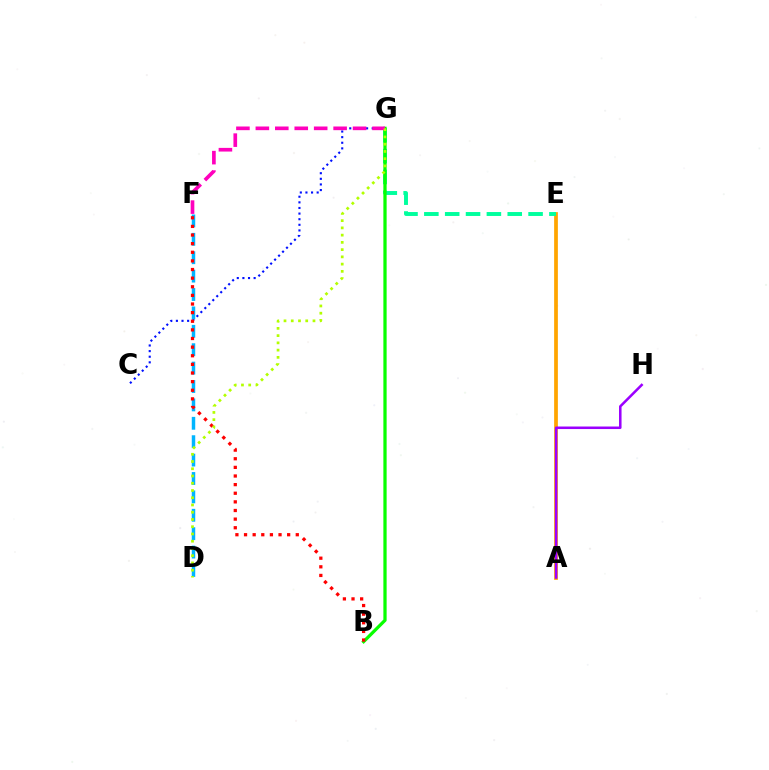{('A', 'E'): [{'color': '#ffa500', 'line_style': 'solid', 'thickness': 2.69}], ('E', 'G'): [{'color': '#00ff9d', 'line_style': 'dashed', 'thickness': 2.83}], ('C', 'G'): [{'color': '#0010ff', 'line_style': 'dotted', 'thickness': 1.53}], ('B', 'G'): [{'color': '#08ff00', 'line_style': 'solid', 'thickness': 2.34}], ('D', 'F'): [{'color': '#00b5ff', 'line_style': 'dashed', 'thickness': 2.5}], ('A', 'H'): [{'color': '#9b00ff', 'line_style': 'solid', 'thickness': 1.83}], ('B', 'F'): [{'color': '#ff0000', 'line_style': 'dotted', 'thickness': 2.34}], ('F', 'G'): [{'color': '#ff00bd', 'line_style': 'dashed', 'thickness': 2.64}], ('D', 'G'): [{'color': '#b3ff00', 'line_style': 'dotted', 'thickness': 1.97}]}